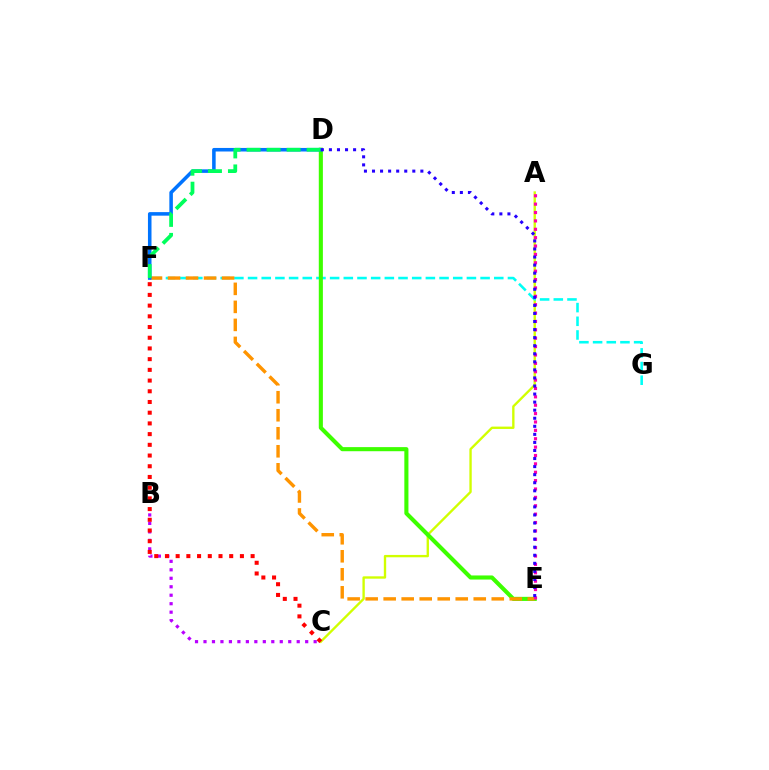{('A', 'C'): [{'color': '#d1ff00', 'line_style': 'solid', 'thickness': 1.7}], ('F', 'G'): [{'color': '#00fff6', 'line_style': 'dashed', 'thickness': 1.86}], ('B', 'C'): [{'color': '#b900ff', 'line_style': 'dotted', 'thickness': 2.3}], ('D', 'E'): [{'color': '#3dff00', 'line_style': 'solid', 'thickness': 2.95}, {'color': '#2500ff', 'line_style': 'dotted', 'thickness': 2.19}], ('E', 'F'): [{'color': '#ff9400', 'line_style': 'dashed', 'thickness': 2.45}], ('D', 'F'): [{'color': '#0074ff', 'line_style': 'solid', 'thickness': 2.55}, {'color': '#00ff5c', 'line_style': 'dashed', 'thickness': 2.72}], ('C', 'F'): [{'color': '#ff0000', 'line_style': 'dotted', 'thickness': 2.91}], ('A', 'E'): [{'color': '#ff00ac', 'line_style': 'dotted', 'thickness': 2.28}]}